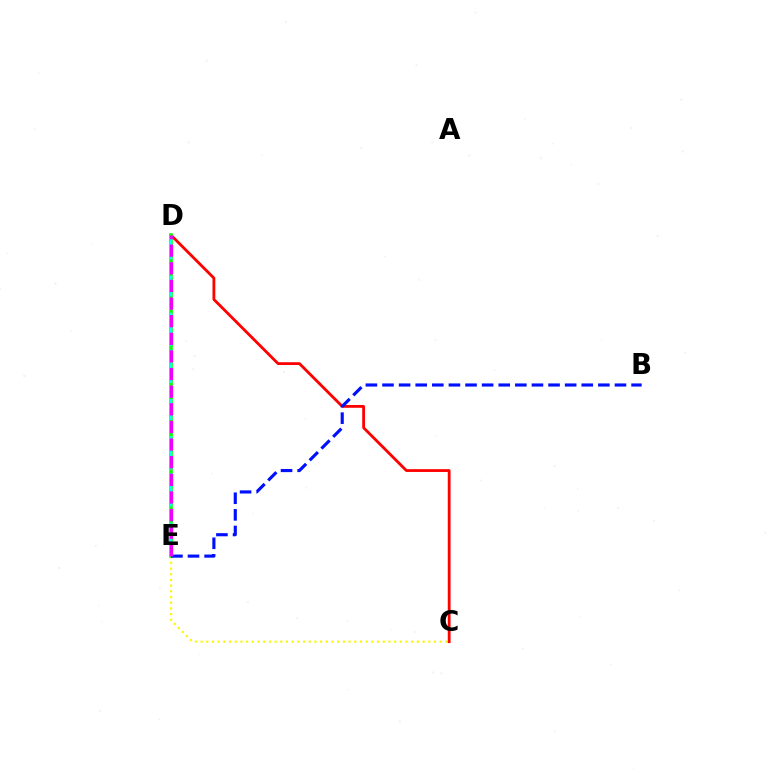{('C', 'E'): [{'color': '#fcf500', 'line_style': 'dotted', 'thickness': 1.55}], ('C', 'D'): [{'color': '#ff0000', 'line_style': 'solid', 'thickness': 2.02}], ('D', 'E'): [{'color': '#08ff00', 'line_style': 'solid', 'thickness': 2.57}, {'color': '#00fff6', 'line_style': 'dashed', 'thickness': 1.68}, {'color': '#ee00ff', 'line_style': 'dashed', 'thickness': 2.39}], ('B', 'E'): [{'color': '#0010ff', 'line_style': 'dashed', 'thickness': 2.26}]}